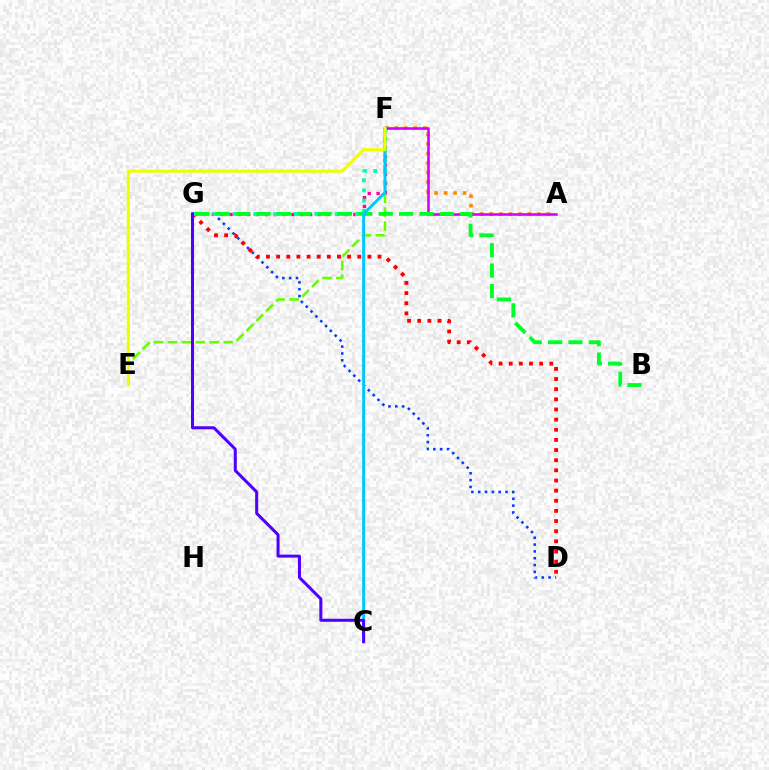{('A', 'F'): [{'color': '#ff8800', 'line_style': 'dotted', 'thickness': 2.59}, {'color': '#d600ff', 'line_style': 'solid', 'thickness': 1.86}], ('F', 'G'): [{'color': '#ff00a0', 'line_style': 'dotted', 'thickness': 2.4}, {'color': '#00ffaf', 'line_style': 'dotted', 'thickness': 2.77}], ('E', 'F'): [{'color': '#66ff00', 'line_style': 'dashed', 'thickness': 1.89}, {'color': '#eeff00', 'line_style': 'solid', 'thickness': 2.23}], ('D', 'G'): [{'color': '#003fff', 'line_style': 'dotted', 'thickness': 1.86}, {'color': '#ff0000', 'line_style': 'dotted', 'thickness': 2.76}], ('B', 'G'): [{'color': '#00ff27', 'line_style': 'dashed', 'thickness': 2.77}], ('C', 'F'): [{'color': '#00c7ff', 'line_style': 'solid', 'thickness': 2.12}], ('C', 'G'): [{'color': '#4f00ff', 'line_style': 'solid', 'thickness': 2.18}]}